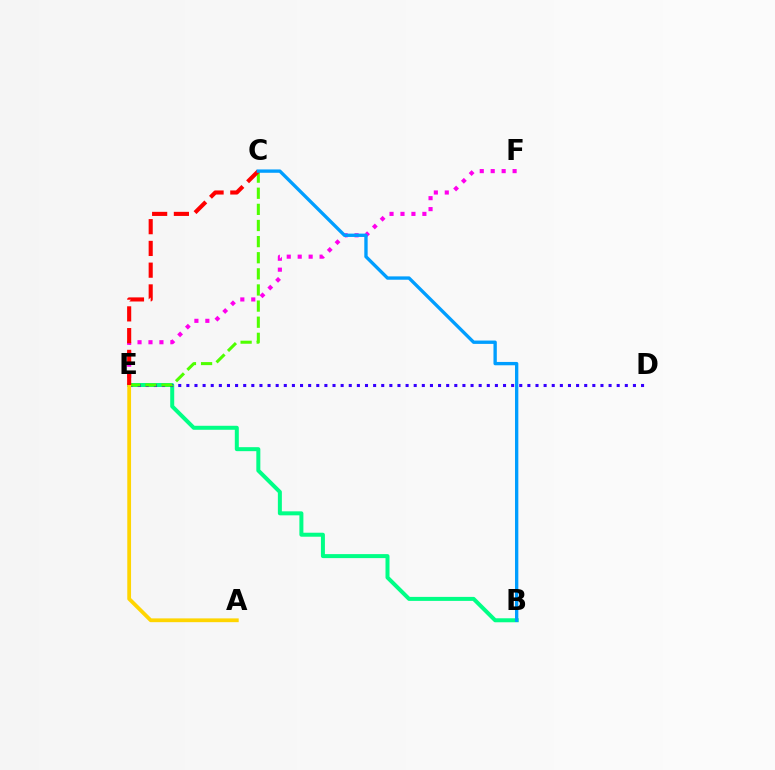{('B', 'E'): [{'color': '#00ff86', 'line_style': 'solid', 'thickness': 2.88}], ('D', 'E'): [{'color': '#3700ff', 'line_style': 'dotted', 'thickness': 2.21}], ('E', 'F'): [{'color': '#ff00ed', 'line_style': 'dotted', 'thickness': 2.97}], ('C', 'E'): [{'color': '#4fff00', 'line_style': 'dashed', 'thickness': 2.19}, {'color': '#ff0000', 'line_style': 'dashed', 'thickness': 2.95}], ('A', 'E'): [{'color': '#ffd500', 'line_style': 'solid', 'thickness': 2.72}], ('B', 'C'): [{'color': '#009eff', 'line_style': 'solid', 'thickness': 2.41}]}